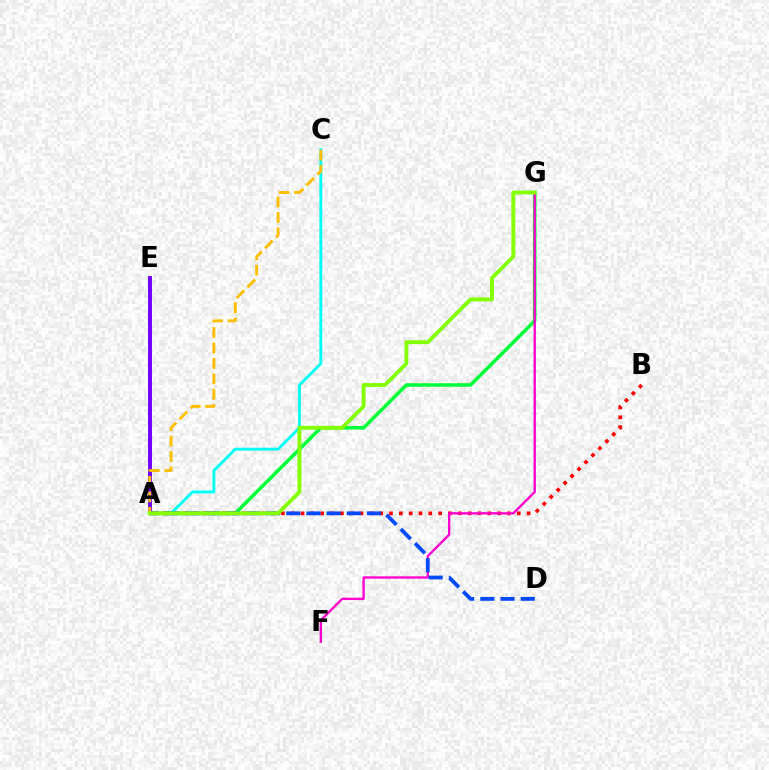{('A', 'G'): [{'color': '#00ff39', 'line_style': 'solid', 'thickness': 2.57}, {'color': '#84ff00', 'line_style': 'solid', 'thickness': 2.78}], ('A', 'B'): [{'color': '#ff0000', 'line_style': 'dotted', 'thickness': 2.67}], ('A', 'C'): [{'color': '#00fff6', 'line_style': 'solid', 'thickness': 2.1}, {'color': '#ffbd00', 'line_style': 'dashed', 'thickness': 2.1}], ('F', 'G'): [{'color': '#ff00cf', 'line_style': 'solid', 'thickness': 1.69}], ('A', 'E'): [{'color': '#7200ff', 'line_style': 'solid', 'thickness': 2.84}], ('A', 'D'): [{'color': '#004bff', 'line_style': 'dashed', 'thickness': 2.74}]}